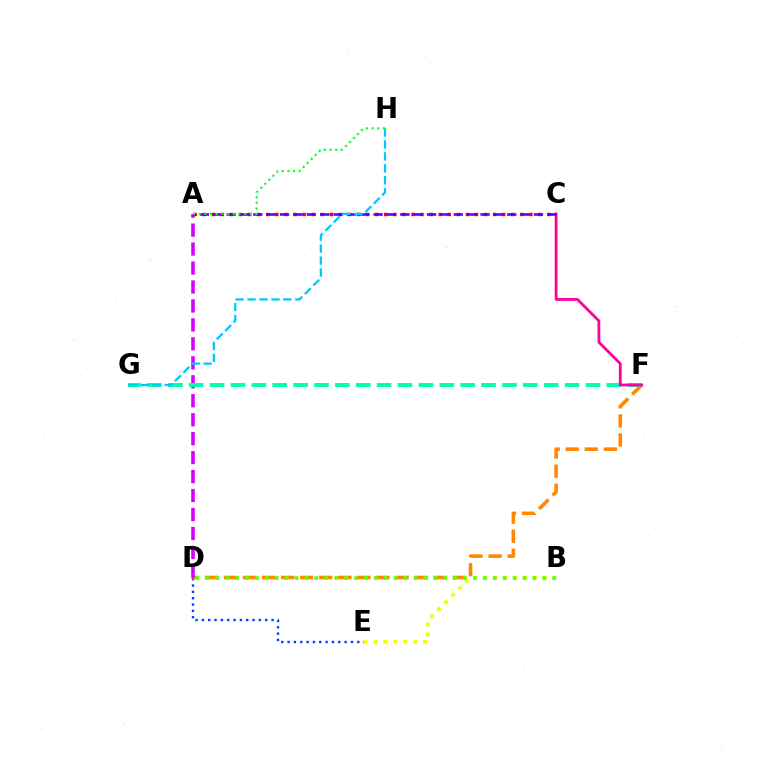{('D', 'E'): [{'color': '#003fff', 'line_style': 'dotted', 'thickness': 1.72}], ('B', 'E'): [{'color': '#eeff00', 'line_style': 'dotted', 'thickness': 2.7}], ('D', 'F'): [{'color': '#ff8800', 'line_style': 'dashed', 'thickness': 2.59}], ('A', 'D'): [{'color': '#d600ff', 'line_style': 'dashed', 'thickness': 2.58}], ('F', 'G'): [{'color': '#00ffaf', 'line_style': 'dashed', 'thickness': 2.84}], ('A', 'C'): [{'color': '#ff0000', 'line_style': 'dotted', 'thickness': 2.47}, {'color': '#4f00ff', 'line_style': 'dashed', 'thickness': 1.82}], ('C', 'F'): [{'color': '#ff00a0', 'line_style': 'solid', 'thickness': 2.01}], ('G', 'H'): [{'color': '#00c7ff', 'line_style': 'dashed', 'thickness': 1.62}], ('A', 'H'): [{'color': '#00ff27', 'line_style': 'dotted', 'thickness': 1.54}], ('B', 'D'): [{'color': '#66ff00', 'line_style': 'dotted', 'thickness': 2.69}]}